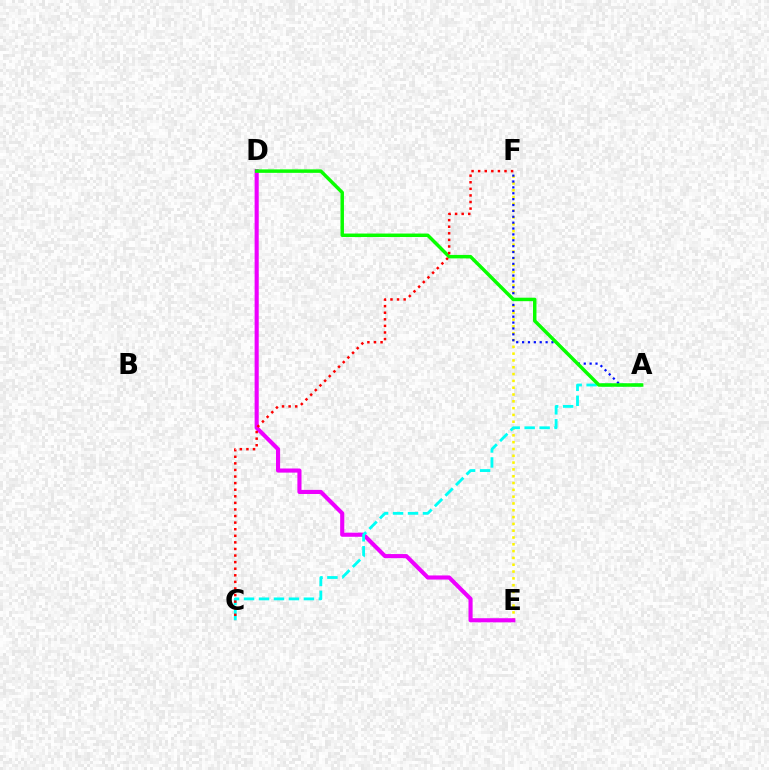{('E', 'F'): [{'color': '#fcf500', 'line_style': 'dotted', 'thickness': 1.85}], ('D', 'E'): [{'color': '#ee00ff', 'line_style': 'solid', 'thickness': 2.96}], ('A', 'C'): [{'color': '#00fff6', 'line_style': 'dashed', 'thickness': 2.03}], ('A', 'F'): [{'color': '#0010ff', 'line_style': 'dotted', 'thickness': 1.6}], ('A', 'D'): [{'color': '#08ff00', 'line_style': 'solid', 'thickness': 2.5}], ('C', 'F'): [{'color': '#ff0000', 'line_style': 'dotted', 'thickness': 1.79}]}